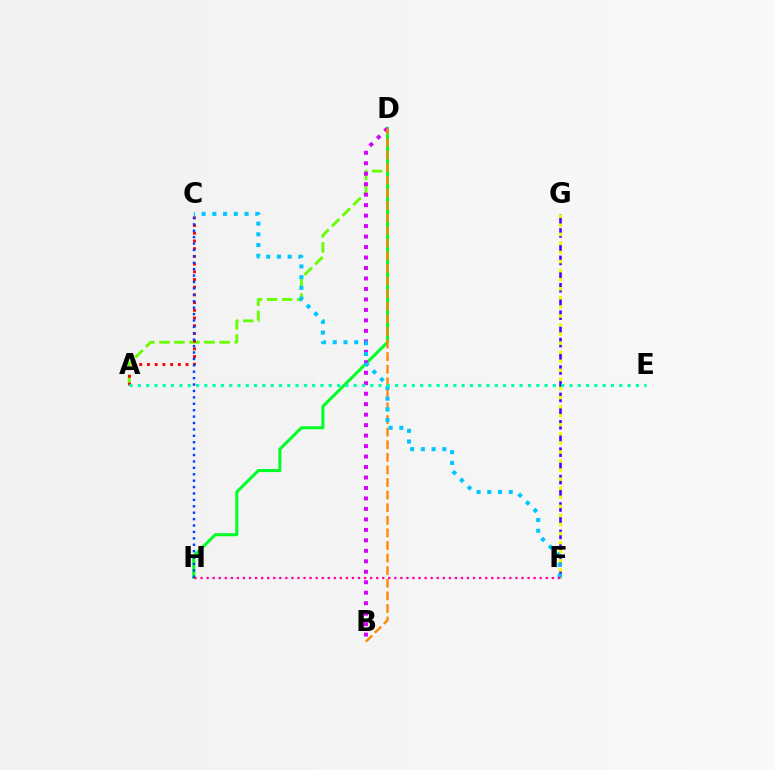{('A', 'D'): [{'color': '#66ff00', 'line_style': 'dashed', 'thickness': 2.04}], ('D', 'H'): [{'color': '#00ff27', 'line_style': 'solid', 'thickness': 2.19}], ('A', 'C'): [{'color': '#ff0000', 'line_style': 'dotted', 'thickness': 2.09}], ('B', 'D'): [{'color': '#d600ff', 'line_style': 'dotted', 'thickness': 2.85}, {'color': '#ff8800', 'line_style': 'dashed', 'thickness': 1.71}], ('F', 'G'): [{'color': '#4f00ff', 'line_style': 'dashed', 'thickness': 1.86}, {'color': '#eeff00', 'line_style': 'dotted', 'thickness': 2.46}], ('C', 'H'): [{'color': '#003fff', 'line_style': 'dotted', 'thickness': 1.74}], ('C', 'F'): [{'color': '#00c7ff', 'line_style': 'dotted', 'thickness': 2.92}], ('A', 'E'): [{'color': '#00ffaf', 'line_style': 'dotted', 'thickness': 2.26}], ('F', 'H'): [{'color': '#ff00a0', 'line_style': 'dotted', 'thickness': 1.65}]}